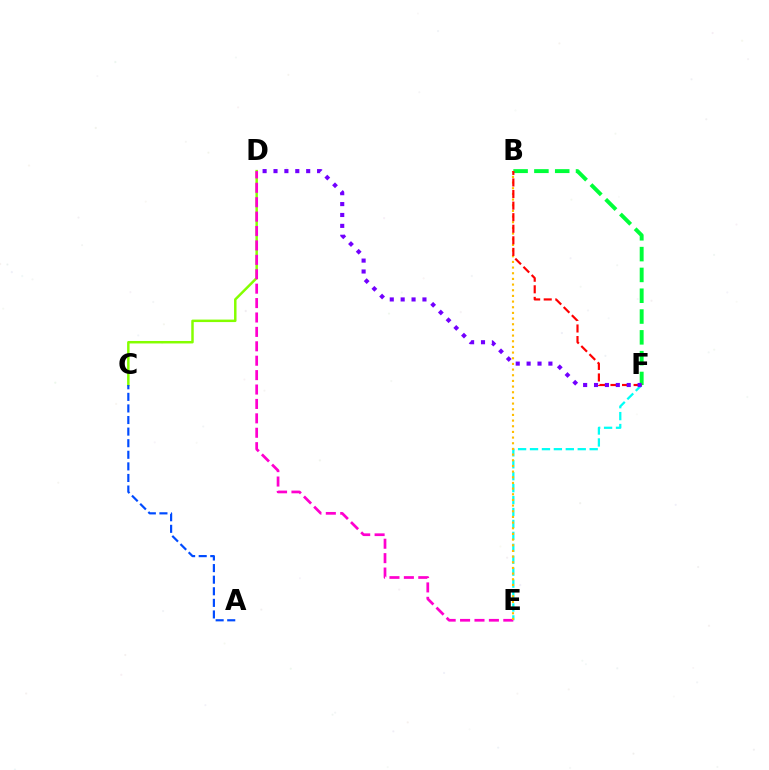{('E', 'F'): [{'color': '#00fff6', 'line_style': 'dashed', 'thickness': 1.62}], ('C', 'D'): [{'color': '#84ff00', 'line_style': 'solid', 'thickness': 1.79}], ('A', 'C'): [{'color': '#004bff', 'line_style': 'dashed', 'thickness': 1.57}], ('B', 'F'): [{'color': '#00ff39', 'line_style': 'dashed', 'thickness': 2.83}, {'color': '#ff0000', 'line_style': 'dashed', 'thickness': 1.57}], ('D', 'E'): [{'color': '#ff00cf', 'line_style': 'dashed', 'thickness': 1.96}], ('B', 'E'): [{'color': '#ffbd00', 'line_style': 'dotted', 'thickness': 1.54}], ('D', 'F'): [{'color': '#7200ff', 'line_style': 'dotted', 'thickness': 2.96}]}